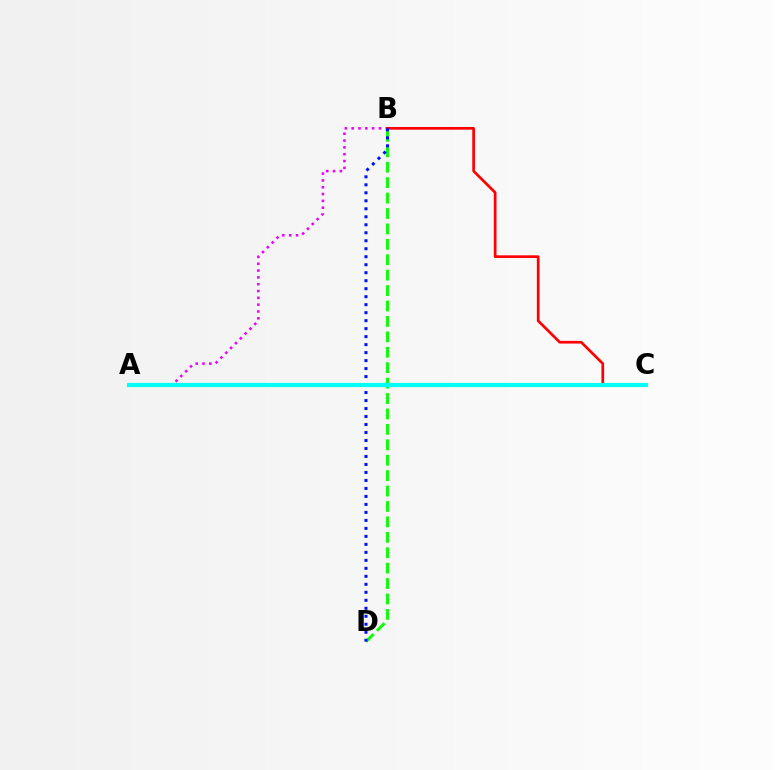{('A', 'C'): [{'color': '#fcf500', 'line_style': 'solid', 'thickness': 2.68}, {'color': '#00fff6', 'line_style': 'solid', 'thickness': 3.0}], ('A', 'B'): [{'color': '#ee00ff', 'line_style': 'dotted', 'thickness': 1.85}], ('B', 'D'): [{'color': '#08ff00', 'line_style': 'dashed', 'thickness': 2.09}, {'color': '#0010ff', 'line_style': 'dotted', 'thickness': 2.17}], ('B', 'C'): [{'color': '#ff0000', 'line_style': 'solid', 'thickness': 1.94}]}